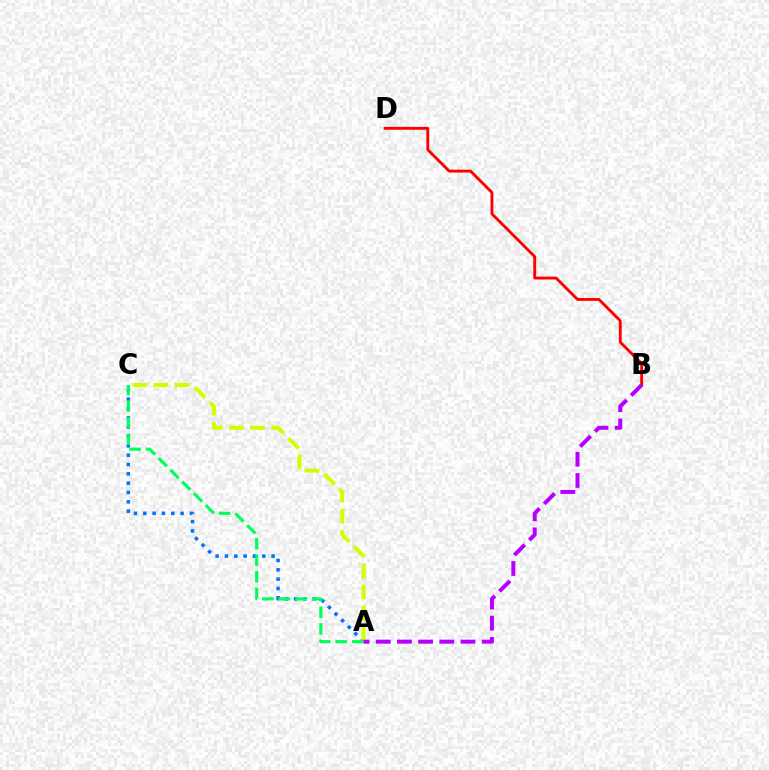{('B', 'D'): [{'color': '#ff0000', 'line_style': 'solid', 'thickness': 2.06}], ('A', 'C'): [{'color': '#0074ff', 'line_style': 'dotted', 'thickness': 2.53}, {'color': '#d1ff00', 'line_style': 'dashed', 'thickness': 2.87}, {'color': '#00ff5c', 'line_style': 'dashed', 'thickness': 2.25}], ('A', 'B'): [{'color': '#b900ff', 'line_style': 'dashed', 'thickness': 2.88}]}